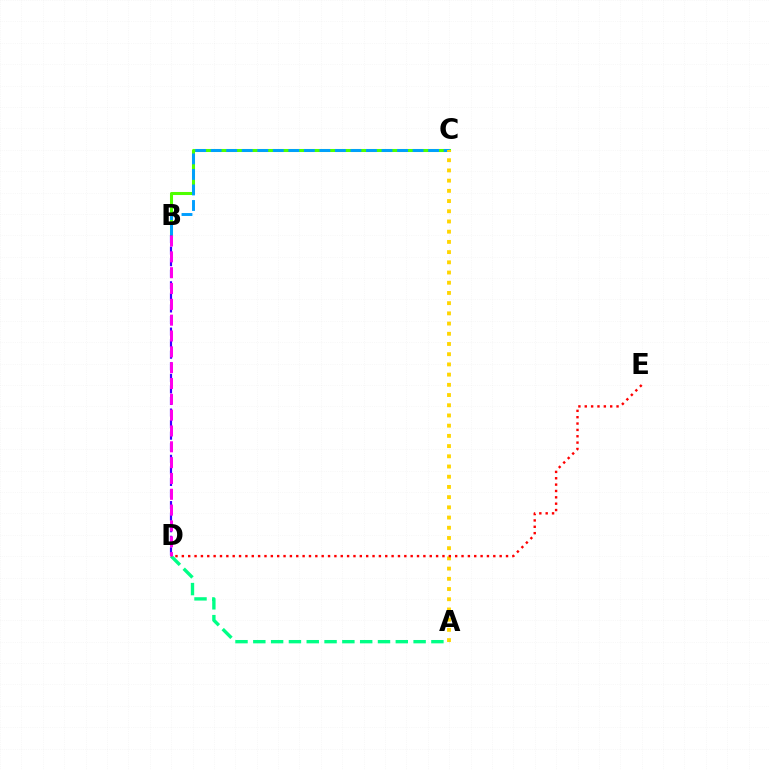{('B', 'C'): [{'color': '#4fff00', 'line_style': 'solid', 'thickness': 2.2}, {'color': '#009eff', 'line_style': 'dashed', 'thickness': 2.11}], ('B', 'D'): [{'color': '#3700ff', 'line_style': 'dashed', 'thickness': 1.57}, {'color': '#ff00ed', 'line_style': 'dashed', 'thickness': 2.15}], ('A', 'C'): [{'color': '#ffd500', 'line_style': 'dotted', 'thickness': 2.77}], ('A', 'D'): [{'color': '#00ff86', 'line_style': 'dashed', 'thickness': 2.42}], ('D', 'E'): [{'color': '#ff0000', 'line_style': 'dotted', 'thickness': 1.73}]}